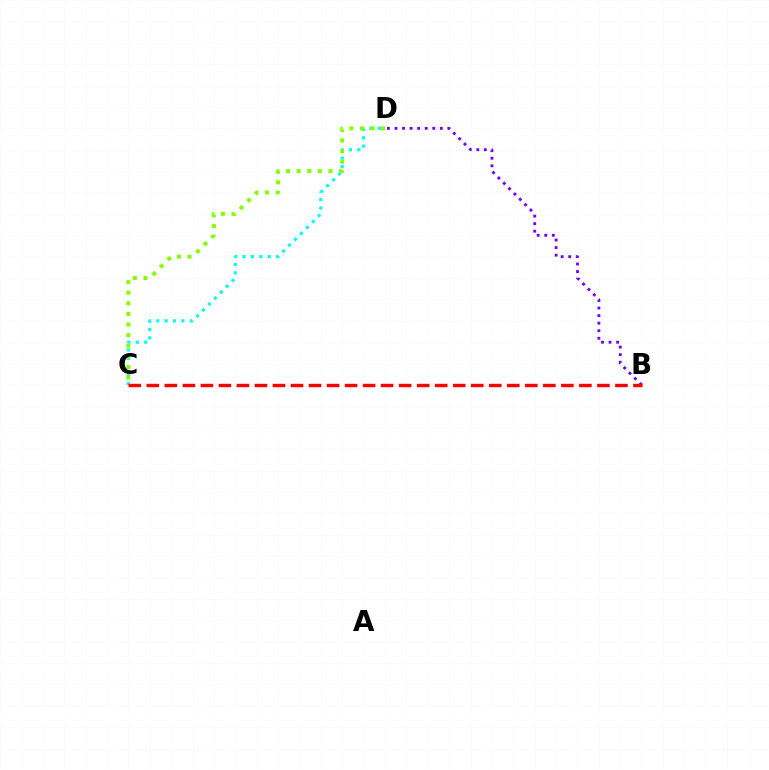{('C', 'D'): [{'color': '#00fff6', 'line_style': 'dotted', 'thickness': 2.27}, {'color': '#84ff00', 'line_style': 'dotted', 'thickness': 2.88}], ('B', 'D'): [{'color': '#7200ff', 'line_style': 'dotted', 'thickness': 2.05}], ('B', 'C'): [{'color': '#ff0000', 'line_style': 'dashed', 'thickness': 2.45}]}